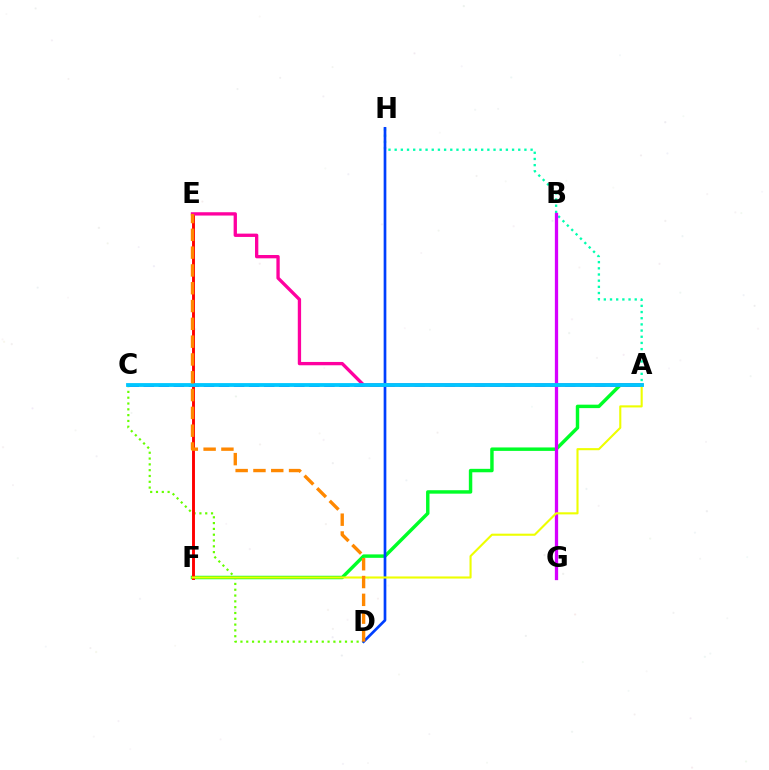{('C', 'D'): [{'color': '#66ff00', 'line_style': 'dotted', 'thickness': 1.58}], ('A', 'F'): [{'color': '#00ff27', 'line_style': 'solid', 'thickness': 2.48}, {'color': '#eeff00', 'line_style': 'solid', 'thickness': 1.52}], ('A', 'C'): [{'color': '#4f00ff', 'line_style': 'dashed', 'thickness': 2.04}, {'color': '#00c7ff', 'line_style': 'solid', 'thickness': 2.75}], ('A', 'H'): [{'color': '#00ffaf', 'line_style': 'dotted', 'thickness': 1.68}], ('B', 'G'): [{'color': '#d600ff', 'line_style': 'solid', 'thickness': 2.36}], ('D', 'H'): [{'color': '#003fff', 'line_style': 'solid', 'thickness': 1.94}], ('E', 'F'): [{'color': '#ff0000', 'line_style': 'solid', 'thickness': 2.1}], ('A', 'E'): [{'color': '#ff00a0', 'line_style': 'solid', 'thickness': 2.39}], ('D', 'E'): [{'color': '#ff8800', 'line_style': 'dashed', 'thickness': 2.42}]}